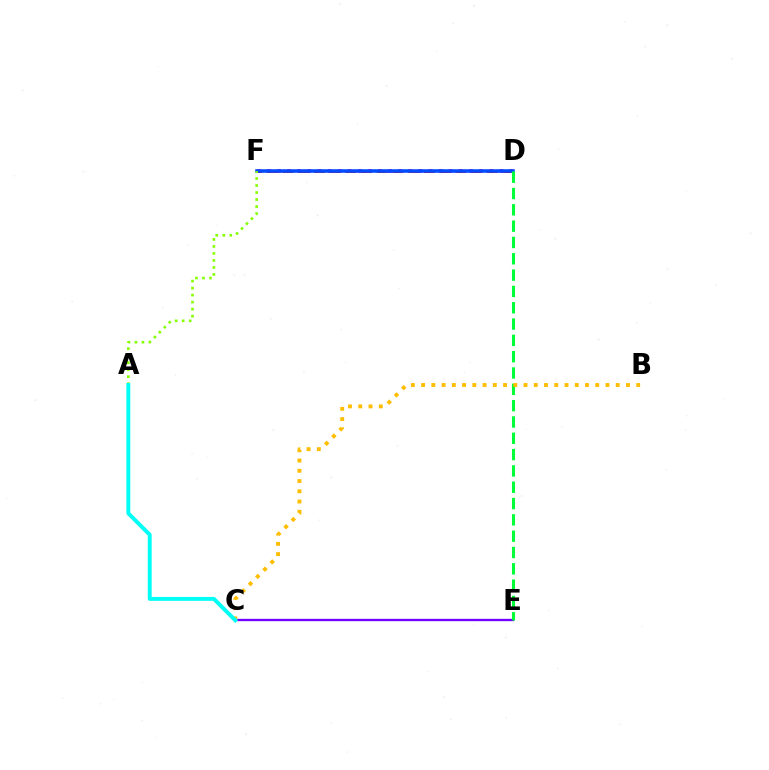{('C', 'E'): [{'color': '#7200ff', 'line_style': 'solid', 'thickness': 1.69}], ('D', 'F'): [{'color': '#ff00cf', 'line_style': 'dotted', 'thickness': 2.74}, {'color': '#ff0000', 'line_style': 'dashed', 'thickness': 2.13}, {'color': '#004bff', 'line_style': 'solid', 'thickness': 2.56}], ('D', 'E'): [{'color': '#00ff39', 'line_style': 'dashed', 'thickness': 2.22}], ('A', 'F'): [{'color': '#84ff00', 'line_style': 'dotted', 'thickness': 1.9}], ('B', 'C'): [{'color': '#ffbd00', 'line_style': 'dotted', 'thickness': 2.78}], ('A', 'C'): [{'color': '#00fff6', 'line_style': 'solid', 'thickness': 2.83}]}